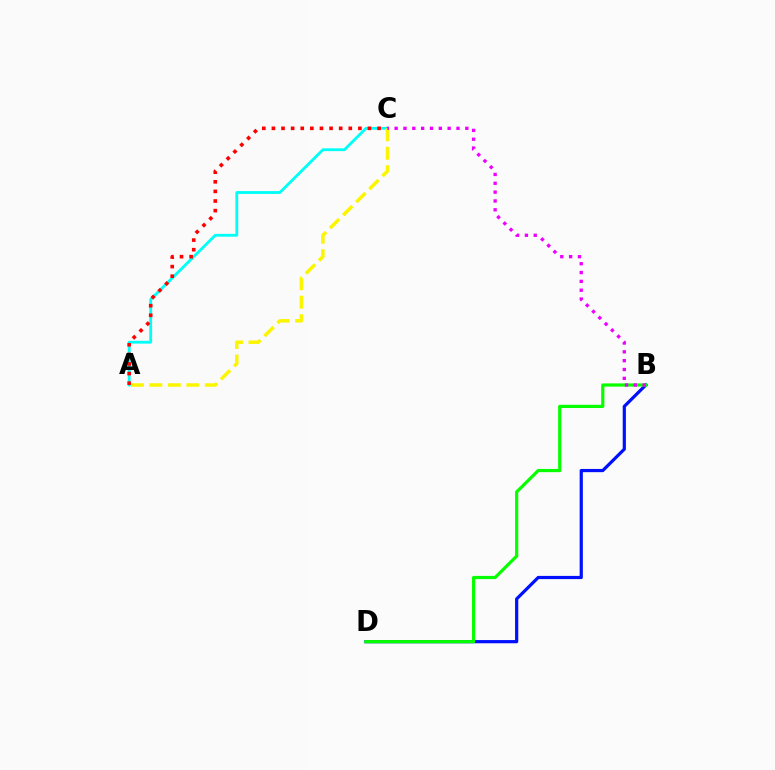{('A', 'C'): [{'color': '#00fff6', 'line_style': 'solid', 'thickness': 2.04}, {'color': '#ff0000', 'line_style': 'dotted', 'thickness': 2.61}, {'color': '#fcf500', 'line_style': 'dashed', 'thickness': 2.51}], ('B', 'D'): [{'color': '#0010ff', 'line_style': 'solid', 'thickness': 2.31}, {'color': '#08ff00', 'line_style': 'solid', 'thickness': 2.31}], ('B', 'C'): [{'color': '#ee00ff', 'line_style': 'dotted', 'thickness': 2.4}]}